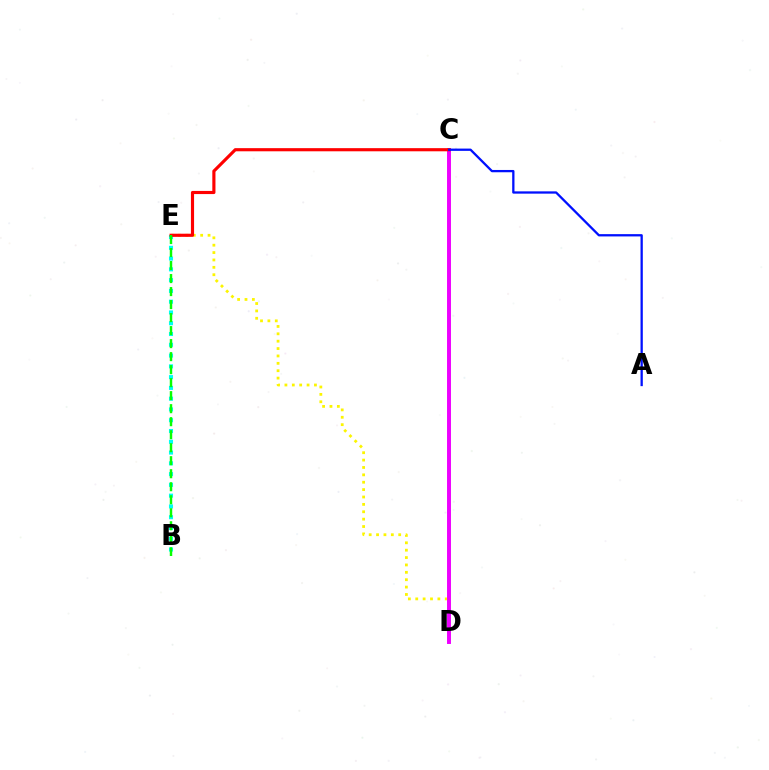{('D', 'E'): [{'color': '#fcf500', 'line_style': 'dotted', 'thickness': 2.01}], ('C', 'D'): [{'color': '#ee00ff', 'line_style': 'solid', 'thickness': 2.84}], ('B', 'E'): [{'color': '#00fff6', 'line_style': 'dotted', 'thickness': 2.93}, {'color': '#08ff00', 'line_style': 'dashed', 'thickness': 1.77}], ('C', 'E'): [{'color': '#ff0000', 'line_style': 'solid', 'thickness': 2.26}], ('A', 'C'): [{'color': '#0010ff', 'line_style': 'solid', 'thickness': 1.65}]}